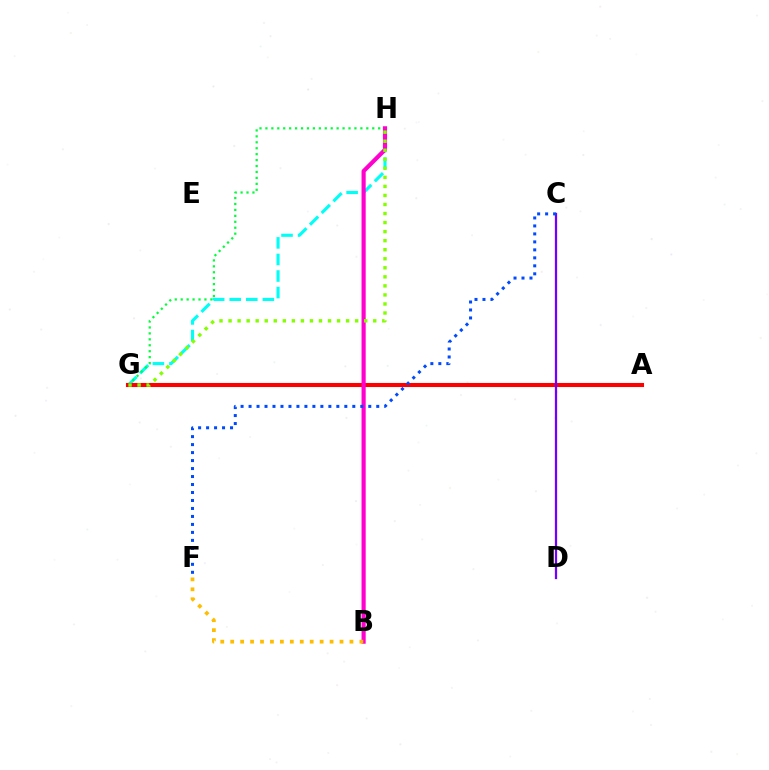{('G', 'H'): [{'color': '#00fff6', 'line_style': 'dashed', 'thickness': 2.25}, {'color': '#00ff39', 'line_style': 'dotted', 'thickness': 1.61}, {'color': '#84ff00', 'line_style': 'dotted', 'thickness': 2.46}], ('A', 'G'): [{'color': '#ff0000', 'line_style': 'solid', 'thickness': 2.93}], ('B', 'H'): [{'color': '#ff00cf', 'line_style': 'solid', 'thickness': 2.99}], ('B', 'F'): [{'color': '#ffbd00', 'line_style': 'dotted', 'thickness': 2.7}], ('C', 'D'): [{'color': '#7200ff', 'line_style': 'solid', 'thickness': 1.63}], ('C', 'F'): [{'color': '#004bff', 'line_style': 'dotted', 'thickness': 2.17}]}